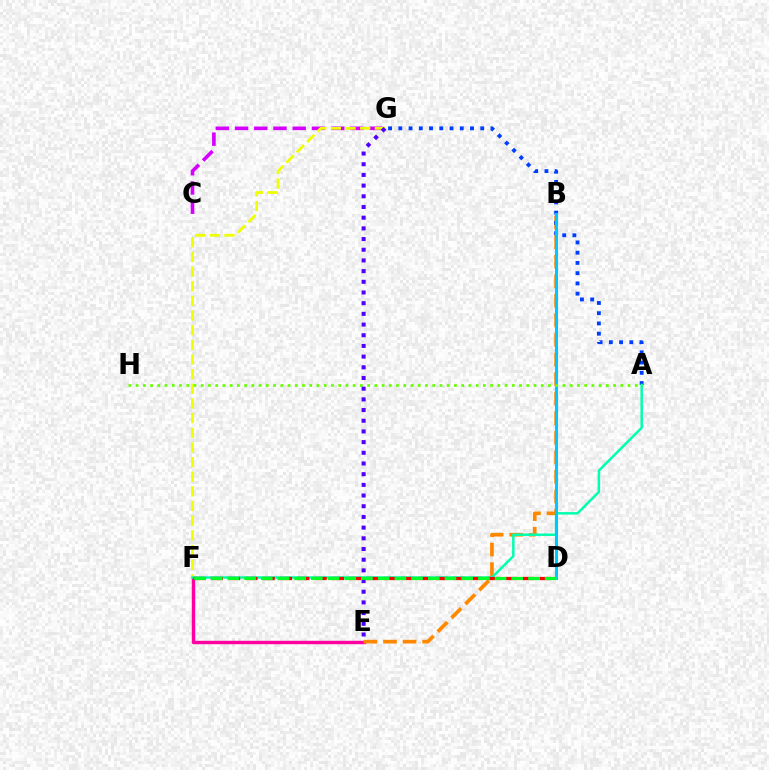{('E', 'F'): [{'color': '#ff00a0', 'line_style': 'solid', 'thickness': 2.46}], ('C', 'G'): [{'color': '#d600ff', 'line_style': 'dashed', 'thickness': 2.61}], ('F', 'G'): [{'color': '#eeff00', 'line_style': 'dashed', 'thickness': 1.99}], ('B', 'E'): [{'color': '#ff8800', 'line_style': 'dashed', 'thickness': 2.66}], ('A', 'G'): [{'color': '#003fff', 'line_style': 'dotted', 'thickness': 2.78}], ('A', 'F'): [{'color': '#00ffaf', 'line_style': 'solid', 'thickness': 1.79}], ('D', 'F'): [{'color': '#ff0000', 'line_style': 'dashed', 'thickness': 2.35}, {'color': '#00ff27', 'line_style': 'dashed', 'thickness': 2.27}], ('B', 'D'): [{'color': '#00c7ff', 'line_style': 'solid', 'thickness': 2.22}], ('A', 'H'): [{'color': '#66ff00', 'line_style': 'dotted', 'thickness': 1.97}], ('E', 'G'): [{'color': '#4f00ff', 'line_style': 'dotted', 'thickness': 2.9}]}